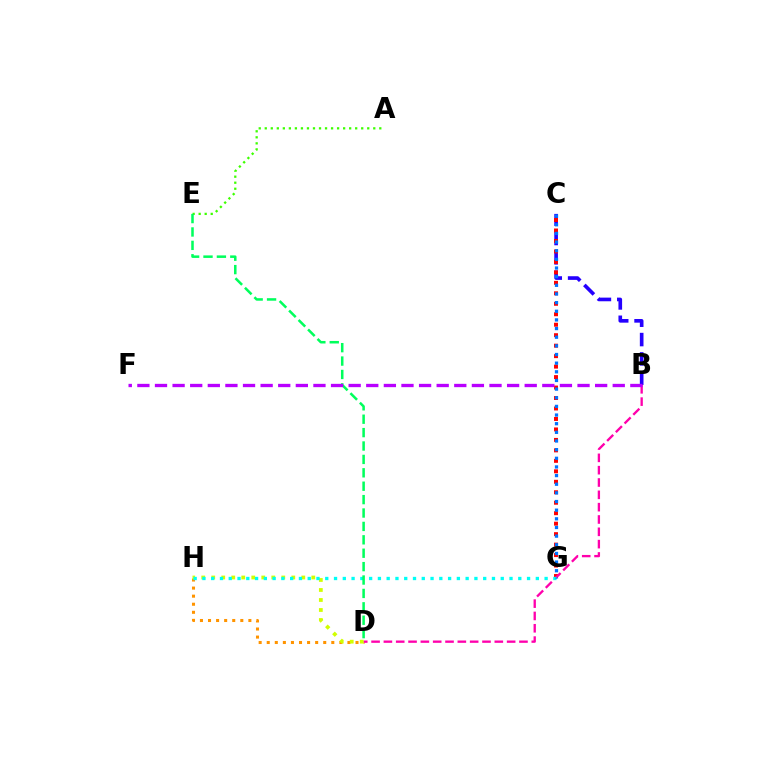{('D', 'H'): [{'color': '#ff9400', 'line_style': 'dotted', 'thickness': 2.19}, {'color': '#d1ff00', 'line_style': 'dotted', 'thickness': 2.72}], ('A', 'E'): [{'color': '#3dff00', 'line_style': 'dotted', 'thickness': 1.64}], ('B', 'C'): [{'color': '#2500ff', 'line_style': 'dashed', 'thickness': 2.63}], ('C', 'G'): [{'color': '#ff0000', 'line_style': 'dotted', 'thickness': 2.84}, {'color': '#0074ff', 'line_style': 'dotted', 'thickness': 2.35}], ('B', 'D'): [{'color': '#ff00ac', 'line_style': 'dashed', 'thickness': 1.67}], ('G', 'H'): [{'color': '#00fff6', 'line_style': 'dotted', 'thickness': 2.38}], ('D', 'E'): [{'color': '#00ff5c', 'line_style': 'dashed', 'thickness': 1.82}], ('B', 'F'): [{'color': '#b900ff', 'line_style': 'dashed', 'thickness': 2.39}]}